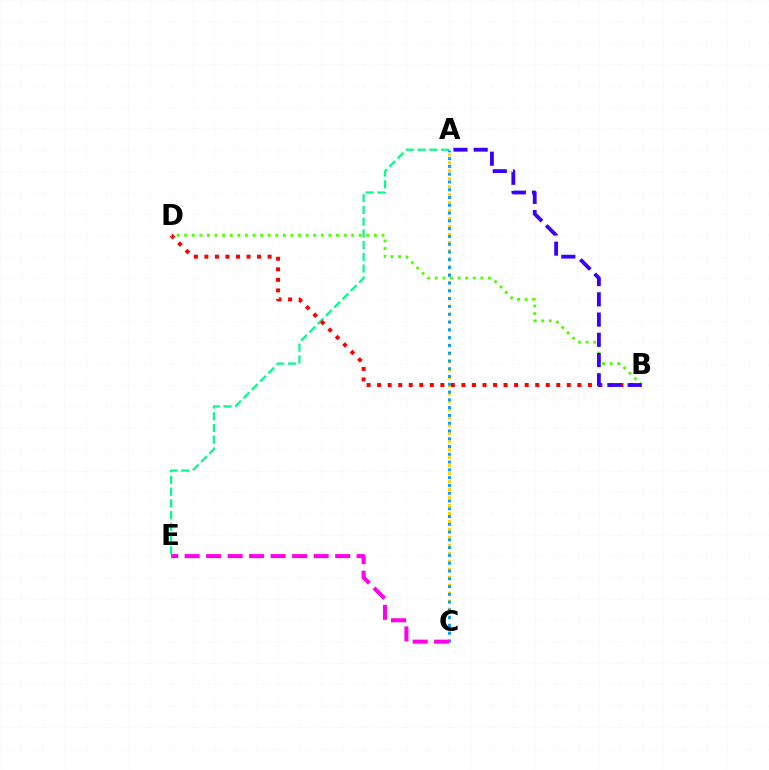{('A', 'E'): [{'color': '#00ff86', 'line_style': 'dashed', 'thickness': 1.59}], ('B', 'D'): [{'color': '#ff0000', 'line_style': 'dotted', 'thickness': 2.86}, {'color': '#4fff00', 'line_style': 'dotted', 'thickness': 2.06}], ('A', 'C'): [{'color': '#ffd500', 'line_style': 'dotted', 'thickness': 2.17}, {'color': '#009eff', 'line_style': 'dotted', 'thickness': 2.11}], ('A', 'B'): [{'color': '#3700ff', 'line_style': 'dashed', 'thickness': 2.75}], ('C', 'E'): [{'color': '#ff00ed', 'line_style': 'dashed', 'thickness': 2.92}]}